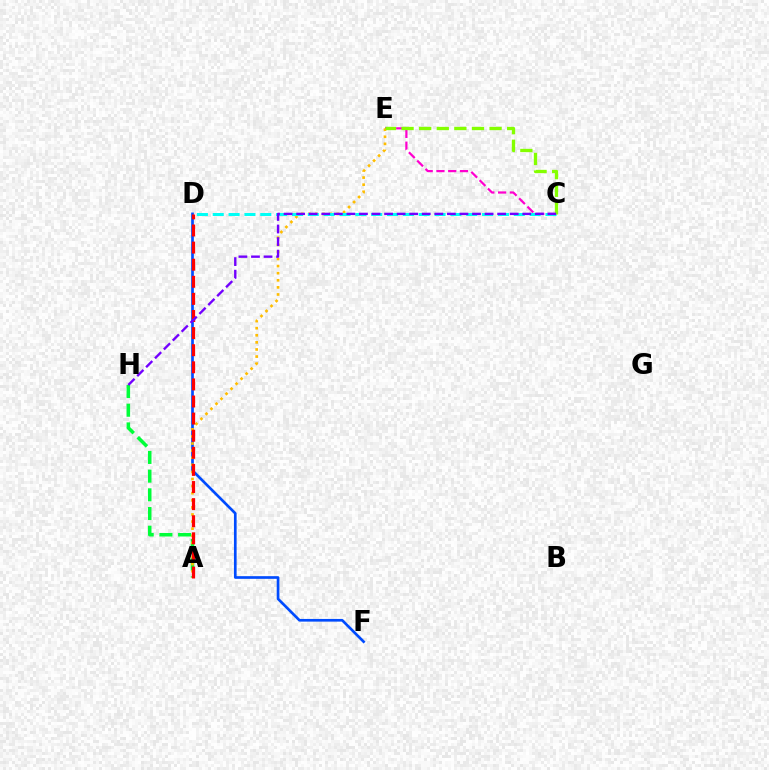{('C', 'E'): [{'color': '#ff00cf', 'line_style': 'dashed', 'thickness': 1.6}, {'color': '#84ff00', 'line_style': 'dashed', 'thickness': 2.39}], ('A', 'H'): [{'color': '#00ff39', 'line_style': 'dashed', 'thickness': 2.54}], ('D', 'F'): [{'color': '#004bff', 'line_style': 'solid', 'thickness': 1.93}], ('A', 'E'): [{'color': '#ffbd00', 'line_style': 'dotted', 'thickness': 1.93}], ('A', 'D'): [{'color': '#ff0000', 'line_style': 'dashed', 'thickness': 2.32}], ('C', 'D'): [{'color': '#00fff6', 'line_style': 'dashed', 'thickness': 2.15}], ('C', 'H'): [{'color': '#7200ff', 'line_style': 'dashed', 'thickness': 1.71}]}